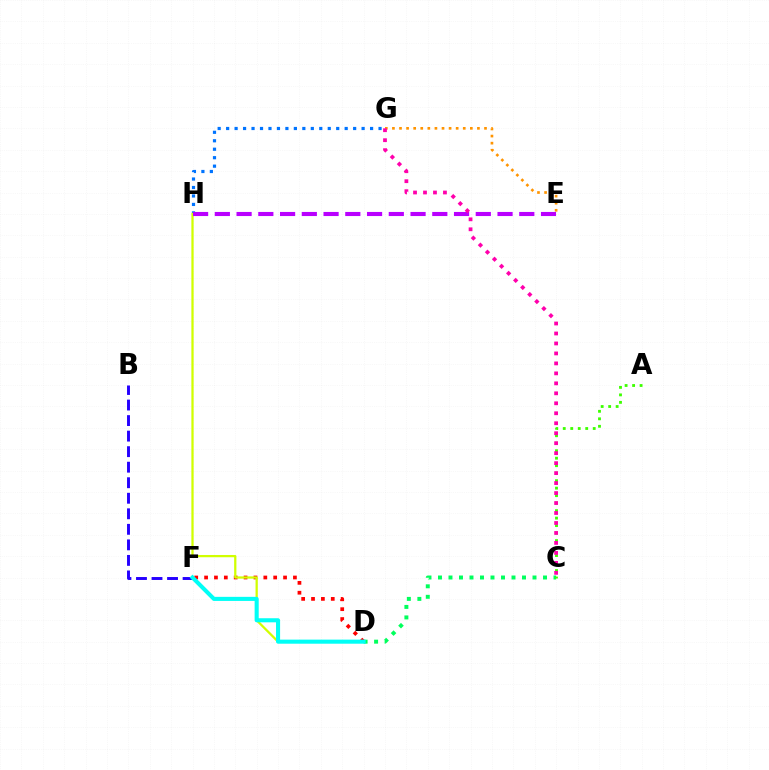{('G', 'H'): [{'color': '#0074ff', 'line_style': 'dotted', 'thickness': 2.3}], ('E', 'G'): [{'color': '#ff9400', 'line_style': 'dotted', 'thickness': 1.92}], ('C', 'D'): [{'color': '#00ff5c', 'line_style': 'dotted', 'thickness': 2.85}], ('D', 'F'): [{'color': '#ff0000', 'line_style': 'dotted', 'thickness': 2.68}, {'color': '#00fff6', 'line_style': 'solid', 'thickness': 2.94}], ('D', 'H'): [{'color': '#d1ff00', 'line_style': 'solid', 'thickness': 1.63}], ('A', 'C'): [{'color': '#3dff00', 'line_style': 'dotted', 'thickness': 2.03}], ('E', 'H'): [{'color': '#b900ff', 'line_style': 'dashed', 'thickness': 2.95}], ('B', 'F'): [{'color': '#2500ff', 'line_style': 'dashed', 'thickness': 2.11}], ('C', 'G'): [{'color': '#ff00ac', 'line_style': 'dotted', 'thickness': 2.71}]}